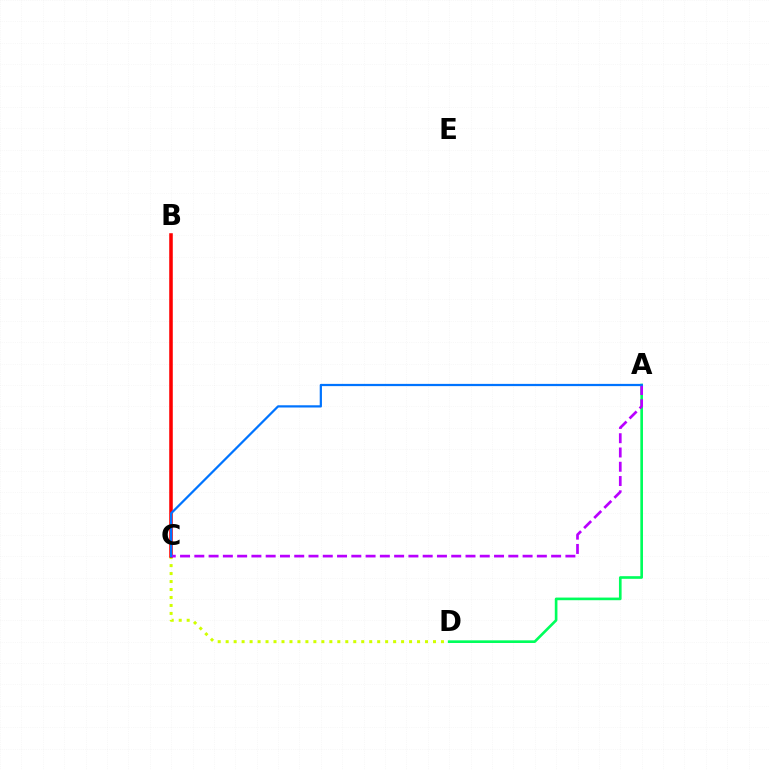{('C', 'D'): [{'color': '#d1ff00', 'line_style': 'dotted', 'thickness': 2.17}], ('A', 'D'): [{'color': '#00ff5c', 'line_style': 'solid', 'thickness': 1.9}], ('B', 'C'): [{'color': '#ff0000', 'line_style': 'solid', 'thickness': 2.56}], ('A', 'C'): [{'color': '#b900ff', 'line_style': 'dashed', 'thickness': 1.94}, {'color': '#0074ff', 'line_style': 'solid', 'thickness': 1.61}]}